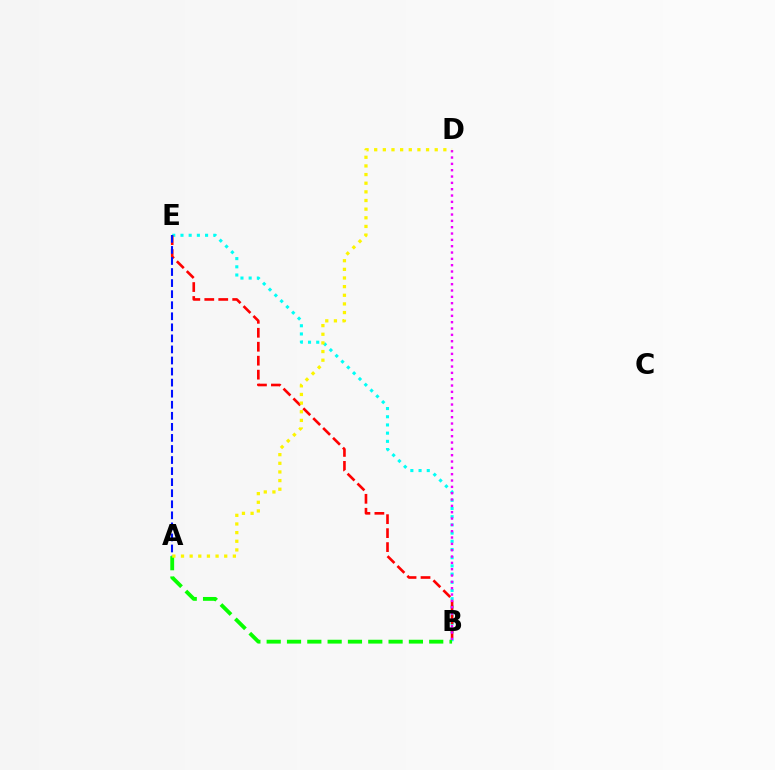{('B', 'E'): [{'color': '#00fff6', 'line_style': 'dotted', 'thickness': 2.23}, {'color': '#ff0000', 'line_style': 'dashed', 'thickness': 1.9}], ('A', 'E'): [{'color': '#0010ff', 'line_style': 'dashed', 'thickness': 1.5}], ('A', 'B'): [{'color': '#08ff00', 'line_style': 'dashed', 'thickness': 2.76}], ('B', 'D'): [{'color': '#ee00ff', 'line_style': 'dotted', 'thickness': 1.72}], ('A', 'D'): [{'color': '#fcf500', 'line_style': 'dotted', 'thickness': 2.35}]}